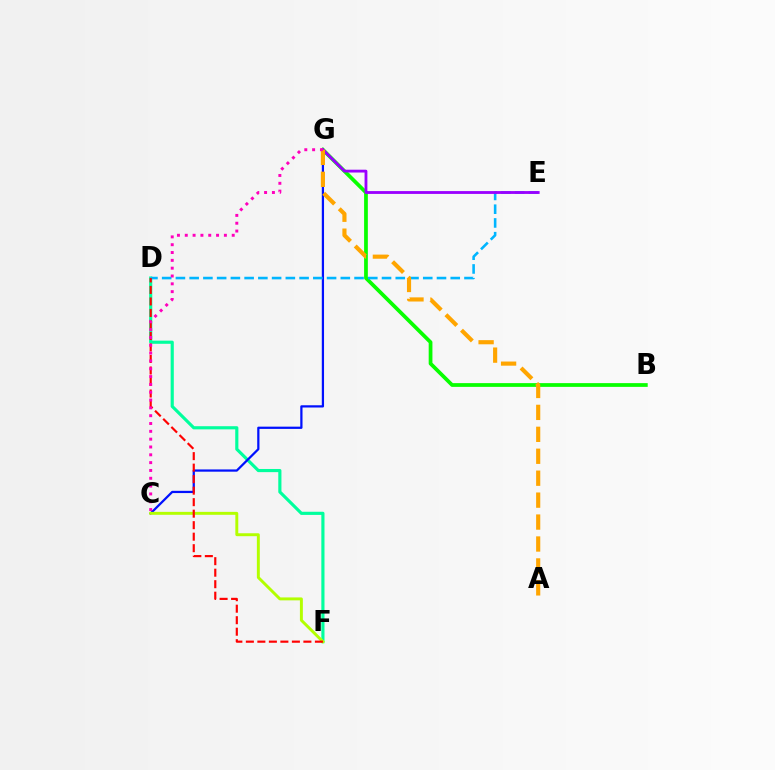{('B', 'G'): [{'color': '#08ff00', 'line_style': 'solid', 'thickness': 2.7}], ('D', 'F'): [{'color': '#00ff9d', 'line_style': 'solid', 'thickness': 2.27}, {'color': '#ff0000', 'line_style': 'dashed', 'thickness': 1.56}], ('C', 'G'): [{'color': '#0010ff', 'line_style': 'solid', 'thickness': 1.61}, {'color': '#ff00bd', 'line_style': 'dotted', 'thickness': 2.13}], ('D', 'E'): [{'color': '#00b5ff', 'line_style': 'dashed', 'thickness': 1.87}], ('E', 'G'): [{'color': '#9b00ff', 'line_style': 'solid', 'thickness': 2.04}], ('C', 'F'): [{'color': '#b3ff00', 'line_style': 'solid', 'thickness': 2.11}], ('A', 'G'): [{'color': '#ffa500', 'line_style': 'dashed', 'thickness': 2.98}]}